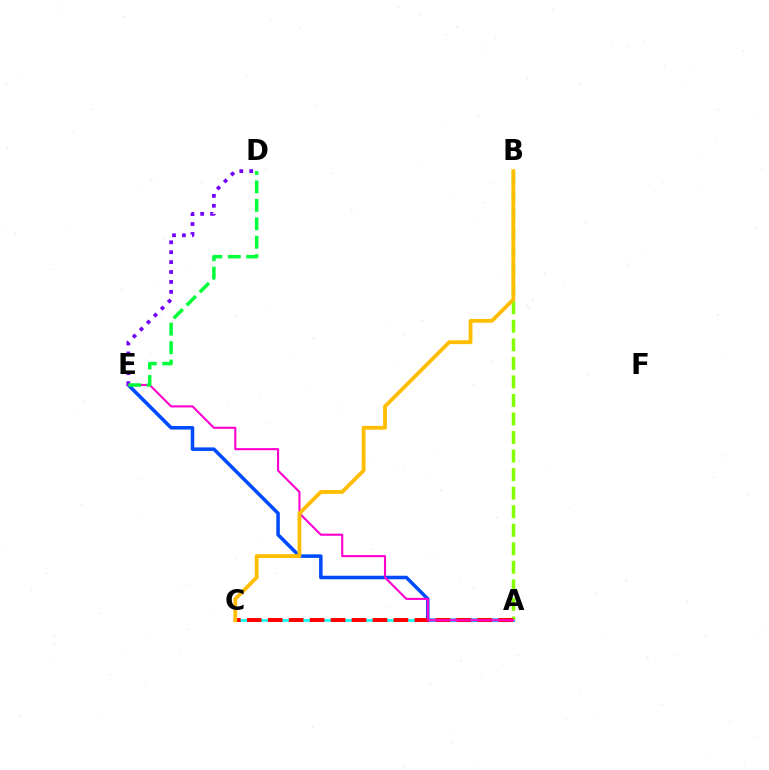{('A', 'E'): [{'color': '#004bff', 'line_style': 'solid', 'thickness': 2.54}, {'color': '#ff00cf', 'line_style': 'solid', 'thickness': 1.52}], ('A', 'C'): [{'color': '#00fff6', 'line_style': 'solid', 'thickness': 1.87}, {'color': '#ff0000', 'line_style': 'dashed', 'thickness': 2.85}], ('D', 'E'): [{'color': '#7200ff', 'line_style': 'dotted', 'thickness': 2.69}, {'color': '#00ff39', 'line_style': 'dashed', 'thickness': 2.5}], ('A', 'B'): [{'color': '#84ff00', 'line_style': 'dashed', 'thickness': 2.52}], ('B', 'C'): [{'color': '#ffbd00', 'line_style': 'solid', 'thickness': 2.73}]}